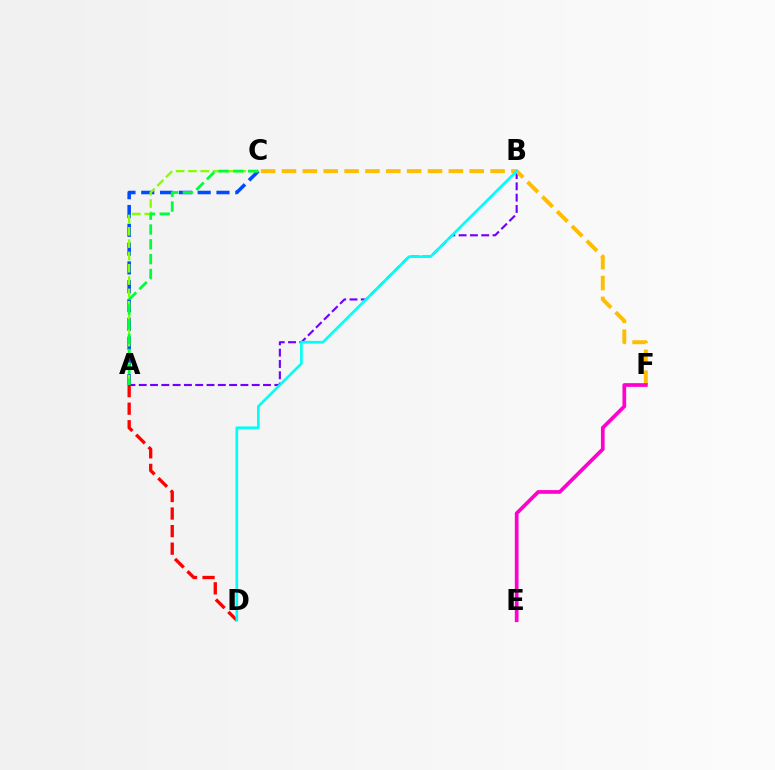{('A', 'C'): [{'color': '#004bff', 'line_style': 'dashed', 'thickness': 2.55}, {'color': '#84ff00', 'line_style': 'dashed', 'thickness': 1.67}, {'color': '#00ff39', 'line_style': 'dashed', 'thickness': 2.01}], ('A', 'B'): [{'color': '#7200ff', 'line_style': 'dashed', 'thickness': 1.54}], ('C', 'F'): [{'color': '#ffbd00', 'line_style': 'dashed', 'thickness': 2.83}], ('A', 'D'): [{'color': '#ff0000', 'line_style': 'dashed', 'thickness': 2.38}], ('E', 'F'): [{'color': '#ff00cf', 'line_style': 'solid', 'thickness': 2.67}], ('B', 'D'): [{'color': '#00fff6', 'line_style': 'solid', 'thickness': 1.92}]}